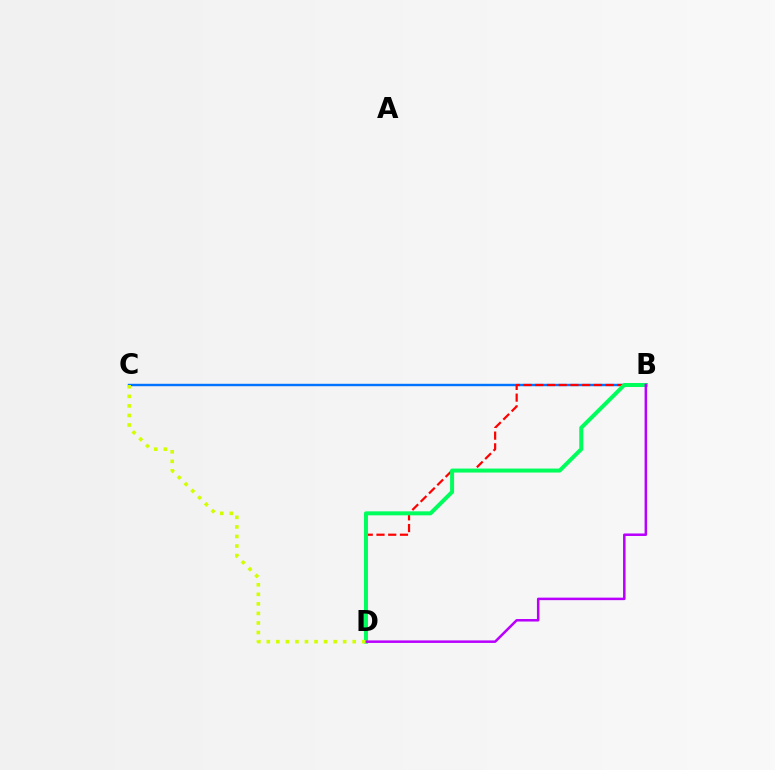{('B', 'C'): [{'color': '#0074ff', 'line_style': 'solid', 'thickness': 1.74}], ('B', 'D'): [{'color': '#ff0000', 'line_style': 'dashed', 'thickness': 1.59}, {'color': '#00ff5c', 'line_style': 'solid', 'thickness': 2.88}, {'color': '#b900ff', 'line_style': 'solid', 'thickness': 1.81}], ('C', 'D'): [{'color': '#d1ff00', 'line_style': 'dotted', 'thickness': 2.59}]}